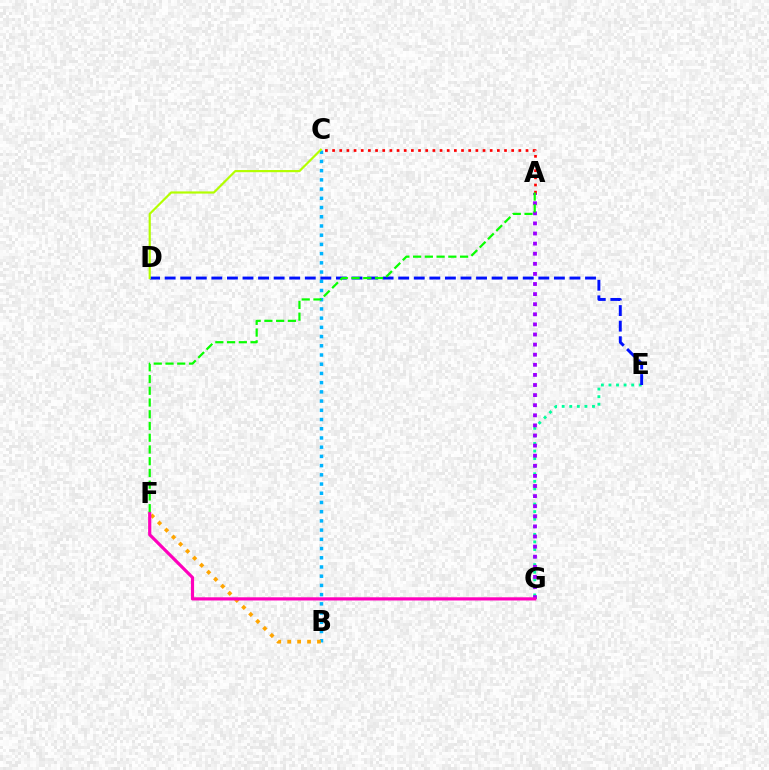{('E', 'G'): [{'color': '#00ff9d', 'line_style': 'dotted', 'thickness': 2.06}], ('A', 'G'): [{'color': '#9b00ff', 'line_style': 'dotted', 'thickness': 2.74}], ('B', 'C'): [{'color': '#00b5ff', 'line_style': 'dotted', 'thickness': 2.5}], ('D', 'E'): [{'color': '#0010ff', 'line_style': 'dashed', 'thickness': 2.12}], ('C', 'D'): [{'color': '#b3ff00', 'line_style': 'solid', 'thickness': 1.57}], ('B', 'F'): [{'color': '#ffa500', 'line_style': 'dotted', 'thickness': 2.7}], ('F', 'G'): [{'color': '#ff00bd', 'line_style': 'solid', 'thickness': 2.29}], ('A', 'C'): [{'color': '#ff0000', 'line_style': 'dotted', 'thickness': 1.95}], ('A', 'F'): [{'color': '#08ff00', 'line_style': 'dashed', 'thickness': 1.59}]}